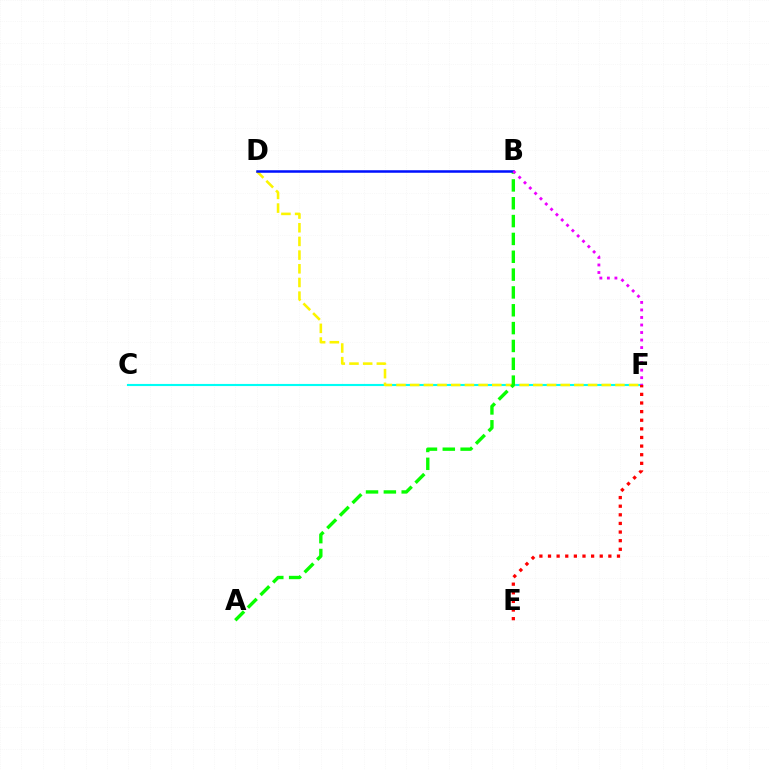{('C', 'F'): [{'color': '#00fff6', 'line_style': 'solid', 'thickness': 1.53}], ('E', 'F'): [{'color': '#ff0000', 'line_style': 'dotted', 'thickness': 2.34}], ('D', 'F'): [{'color': '#fcf500', 'line_style': 'dashed', 'thickness': 1.86}], ('A', 'B'): [{'color': '#08ff00', 'line_style': 'dashed', 'thickness': 2.42}], ('B', 'D'): [{'color': '#0010ff', 'line_style': 'solid', 'thickness': 1.81}], ('B', 'F'): [{'color': '#ee00ff', 'line_style': 'dotted', 'thickness': 2.04}]}